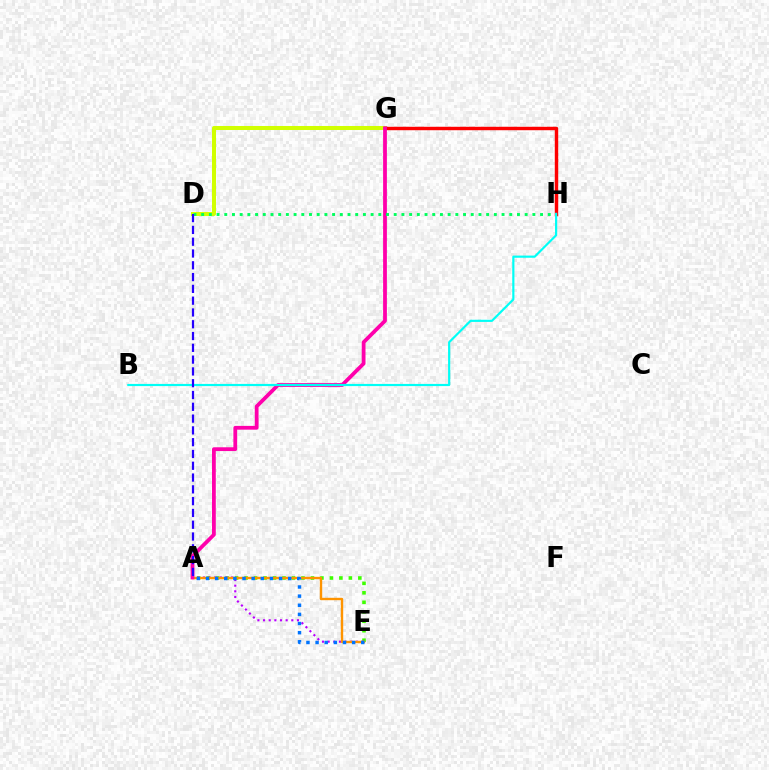{('A', 'E'): [{'color': '#3dff00', 'line_style': 'dotted', 'thickness': 2.58}, {'color': '#b900ff', 'line_style': 'dotted', 'thickness': 1.54}, {'color': '#ff9400', 'line_style': 'solid', 'thickness': 1.72}, {'color': '#0074ff', 'line_style': 'dotted', 'thickness': 2.48}], ('D', 'G'): [{'color': '#d1ff00', 'line_style': 'solid', 'thickness': 2.89}], ('G', 'H'): [{'color': '#ff0000', 'line_style': 'solid', 'thickness': 2.47}], ('A', 'G'): [{'color': '#ff00ac', 'line_style': 'solid', 'thickness': 2.72}], ('D', 'H'): [{'color': '#00ff5c', 'line_style': 'dotted', 'thickness': 2.09}], ('B', 'H'): [{'color': '#00fff6', 'line_style': 'solid', 'thickness': 1.56}], ('A', 'D'): [{'color': '#2500ff', 'line_style': 'dashed', 'thickness': 1.6}]}